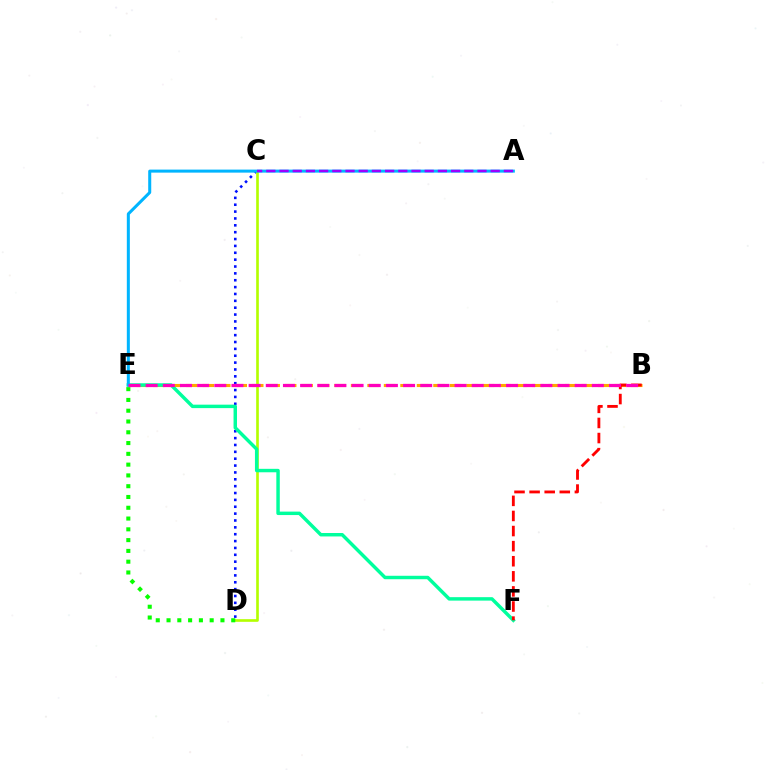{('C', 'D'): [{'color': '#0010ff', 'line_style': 'dotted', 'thickness': 1.86}, {'color': '#b3ff00', 'line_style': 'solid', 'thickness': 1.91}], ('B', 'E'): [{'color': '#ffa500', 'line_style': 'dashed', 'thickness': 2.24}, {'color': '#ff00bd', 'line_style': 'dashed', 'thickness': 2.33}], ('D', 'E'): [{'color': '#08ff00', 'line_style': 'dotted', 'thickness': 2.93}], ('E', 'F'): [{'color': '#00ff9d', 'line_style': 'solid', 'thickness': 2.48}], ('A', 'E'): [{'color': '#00b5ff', 'line_style': 'solid', 'thickness': 2.18}], ('B', 'F'): [{'color': '#ff0000', 'line_style': 'dashed', 'thickness': 2.05}], ('A', 'C'): [{'color': '#9b00ff', 'line_style': 'dashed', 'thickness': 1.79}]}